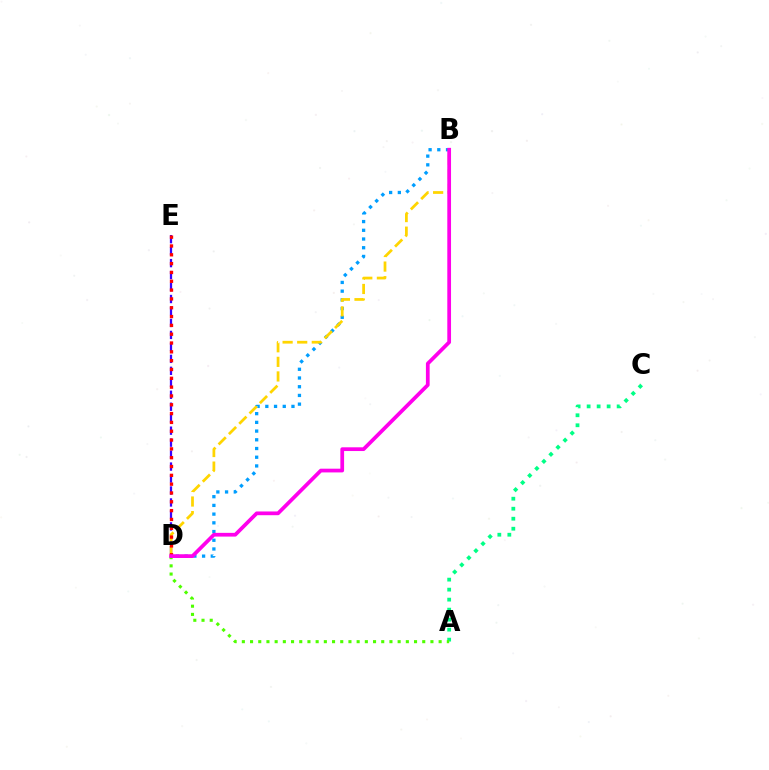{('A', 'C'): [{'color': '#00ff86', 'line_style': 'dotted', 'thickness': 2.72}], ('D', 'E'): [{'color': '#3700ff', 'line_style': 'dashed', 'thickness': 1.63}, {'color': '#ff0000', 'line_style': 'dotted', 'thickness': 2.4}], ('B', 'D'): [{'color': '#009eff', 'line_style': 'dotted', 'thickness': 2.37}, {'color': '#ffd500', 'line_style': 'dashed', 'thickness': 1.98}, {'color': '#ff00ed', 'line_style': 'solid', 'thickness': 2.69}], ('A', 'D'): [{'color': '#4fff00', 'line_style': 'dotted', 'thickness': 2.23}]}